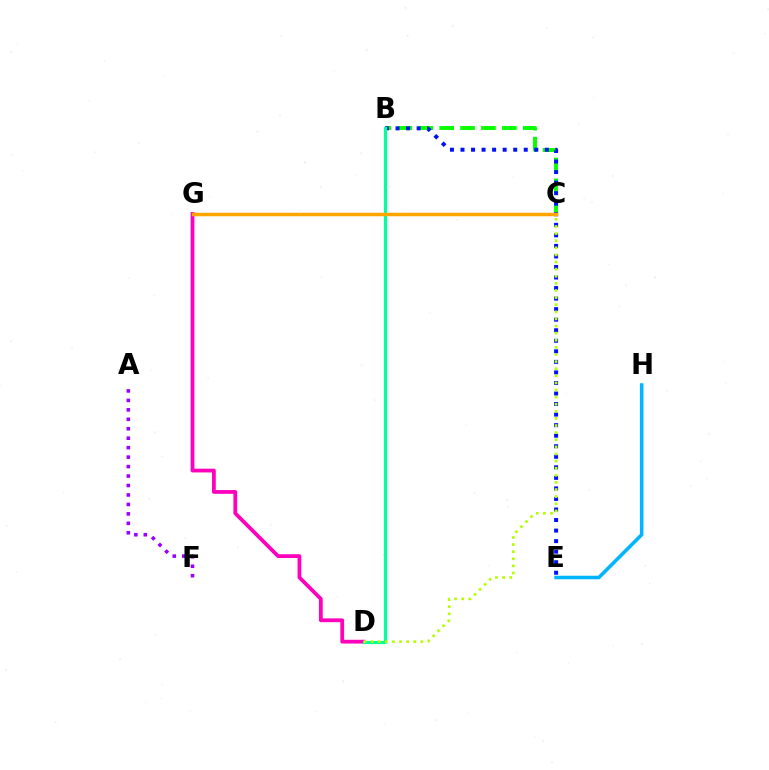{('B', 'C'): [{'color': '#08ff00', 'line_style': 'dashed', 'thickness': 2.84}], ('C', 'G'): [{'color': '#ff0000', 'line_style': 'dashed', 'thickness': 1.85}, {'color': '#ffa500', 'line_style': 'solid', 'thickness': 2.51}], ('B', 'E'): [{'color': '#0010ff', 'line_style': 'dotted', 'thickness': 2.86}], ('E', 'H'): [{'color': '#00b5ff', 'line_style': 'solid', 'thickness': 2.54}], ('D', 'G'): [{'color': '#ff00bd', 'line_style': 'solid', 'thickness': 2.72}], ('B', 'D'): [{'color': '#00ff9d', 'line_style': 'solid', 'thickness': 2.26}], ('A', 'F'): [{'color': '#9b00ff', 'line_style': 'dotted', 'thickness': 2.57}], ('C', 'D'): [{'color': '#b3ff00', 'line_style': 'dotted', 'thickness': 1.93}]}